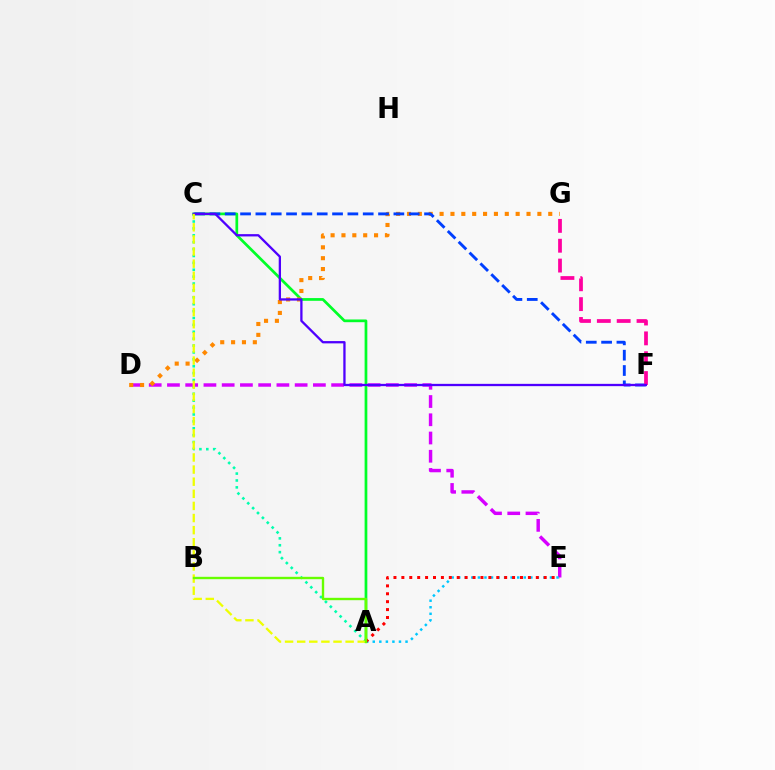{('A', 'C'): [{'color': '#00ffaf', 'line_style': 'dotted', 'thickness': 1.87}, {'color': '#00ff27', 'line_style': 'solid', 'thickness': 1.96}, {'color': '#eeff00', 'line_style': 'dashed', 'thickness': 1.65}], ('D', 'E'): [{'color': '#d600ff', 'line_style': 'dashed', 'thickness': 2.48}], ('D', 'G'): [{'color': '#ff8800', 'line_style': 'dotted', 'thickness': 2.95}], ('C', 'F'): [{'color': '#003fff', 'line_style': 'dashed', 'thickness': 2.08}, {'color': '#4f00ff', 'line_style': 'solid', 'thickness': 1.65}], ('F', 'G'): [{'color': '#ff00a0', 'line_style': 'dashed', 'thickness': 2.7}], ('A', 'E'): [{'color': '#00c7ff', 'line_style': 'dotted', 'thickness': 1.78}, {'color': '#ff0000', 'line_style': 'dotted', 'thickness': 2.15}], ('A', 'B'): [{'color': '#66ff00', 'line_style': 'solid', 'thickness': 1.71}]}